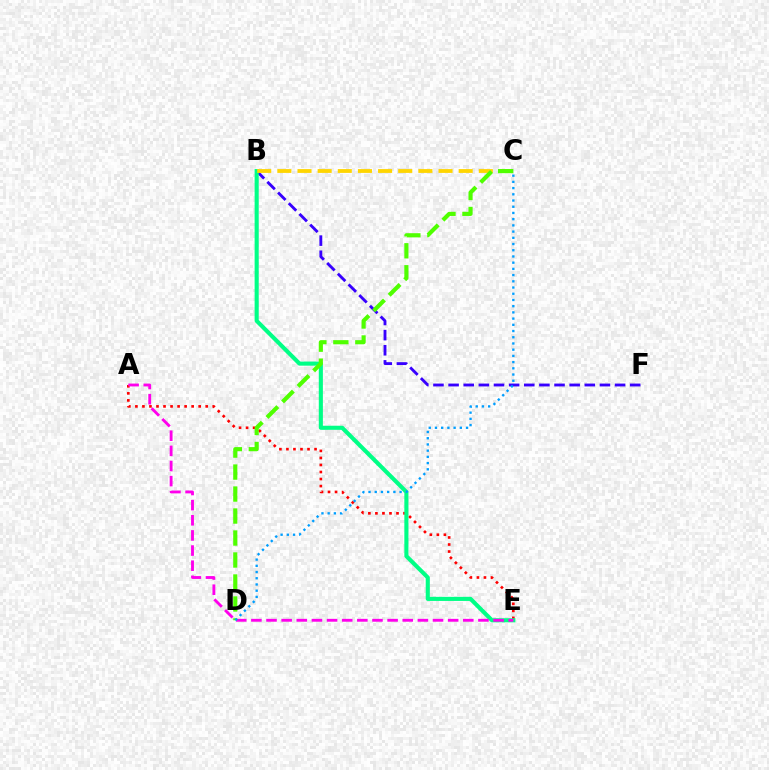{('B', 'F'): [{'color': '#3700ff', 'line_style': 'dashed', 'thickness': 2.06}], ('A', 'E'): [{'color': '#ff0000', 'line_style': 'dotted', 'thickness': 1.91}, {'color': '#ff00ed', 'line_style': 'dashed', 'thickness': 2.06}], ('B', 'E'): [{'color': '#00ff86', 'line_style': 'solid', 'thickness': 2.95}], ('B', 'C'): [{'color': '#ffd500', 'line_style': 'dashed', 'thickness': 2.74}], ('C', 'D'): [{'color': '#4fff00', 'line_style': 'dashed', 'thickness': 2.99}, {'color': '#009eff', 'line_style': 'dotted', 'thickness': 1.69}]}